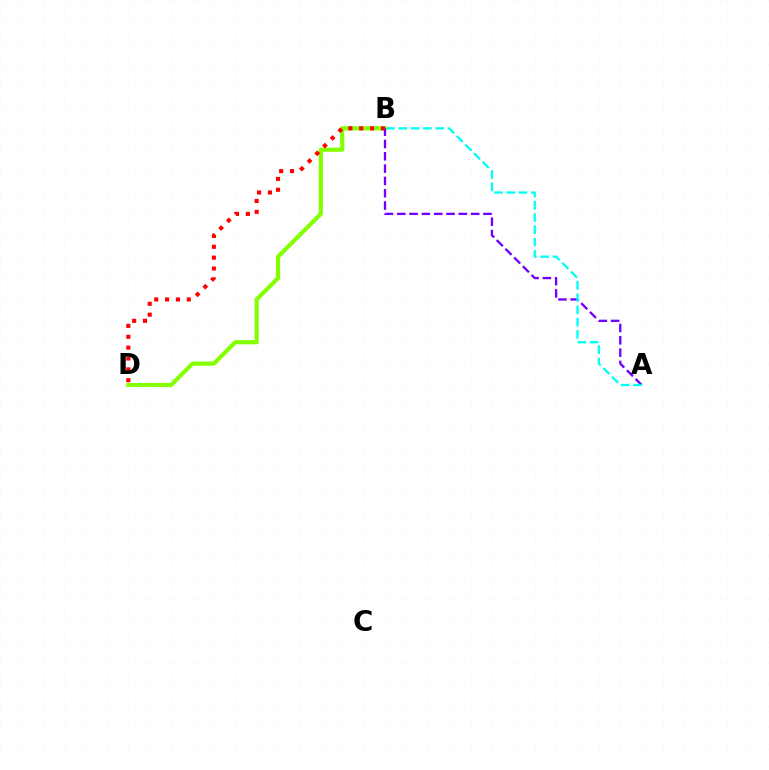{('B', 'D'): [{'color': '#84ff00', 'line_style': 'solid', 'thickness': 2.99}, {'color': '#ff0000', 'line_style': 'dotted', 'thickness': 2.95}], ('A', 'B'): [{'color': '#7200ff', 'line_style': 'dashed', 'thickness': 1.67}, {'color': '#00fff6', 'line_style': 'dashed', 'thickness': 1.66}]}